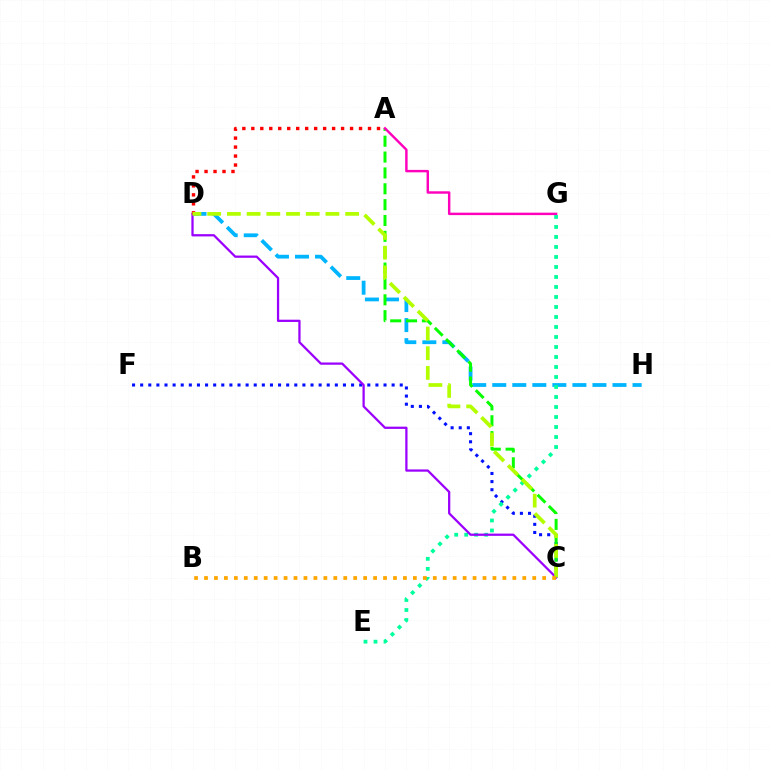{('C', 'F'): [{'color': '#0010ff', 'line_style': 'dotted', 'thickness': 2.2}], ('D', 'H'): [{'color': '#00b5ff', 'line_style': 'dashed', 'thickness': 2.72}], ('A', 'C'): [{'color': '#08ff00', 'line_style': 'dashed', 'thickness': 2.15}], ('A', 'G'): [{'color': '#ff00bd', 'line_style': 'solid', 'thickness': 1.75}], ('E', 'G'): [{'color': '#00ff9d', 'line_style': 'dotted', 'thickness': 2.72}], ('C', 'D'): [{'color': '#9b00ff', 'line_style': 'solid', 'thickness': 1.63}, {'color': '#b3ff00', 'line_style': 'dashed', 'thickness': 2.68}], ('A', 'D'): [{'color': '#ff0000', 'line_style': 'dotted', 'thickness': 2.44}], ('B', 'C'): [{'color': '#ffa500', 'line_style': 'dotted', 'thickness': 2.7}]}